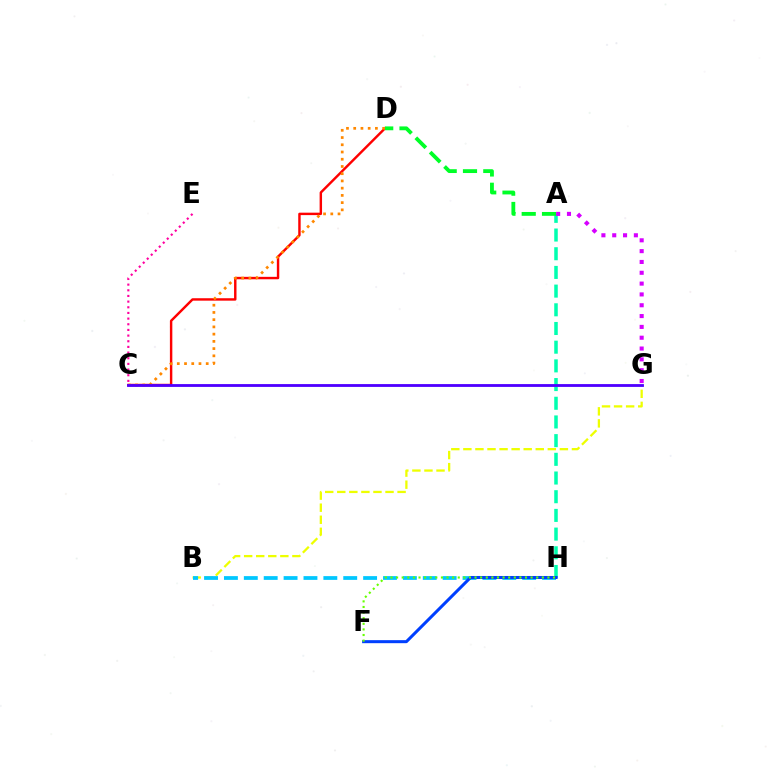{('C', 'D'): [{'color': '#ff0000', 'line_style': 'solid', 'thickness': 1.75}, {'color': '#ff8800', 'line_style': 'dotted', 'thickness': 1.96}], ('B', 'G'): [{'color': '#eeff00', 'line_style': 'dashed', 'thickness': 1.64}], ('A', 'H'): [{'color': '#00ffaf', 'line_style': 'dashed', 'thickness': 2.54}], ('B', 'H'): [{'color': '#00c7ff', 'line_style': 'dashed', 'thickness': 2.7}], ('C', 'G'): [{'color': '#4f00ff', 'line_style': 'solid', 'thickness': 2.03}], ('A', 'D'): [{'color': '#00ff27', 'line_style': 'dashed', 'thickness': 2.76}], ('F', 'H'): [{'color': '#003fff', 'line_style': 'solid', 'thickness': 2.18}, {'color': '#66ff00', 'line_style': 'dotted', 'thickness': 1.52}], ('C', 'E'): [{'color': '#ff00a0', 'line_style': 'dotted', 'thickness': 1.54}], ('A', 'G'): [{'color': '#d600ff', 'line_style': 'dotted', 'thickness': 2.94}]}